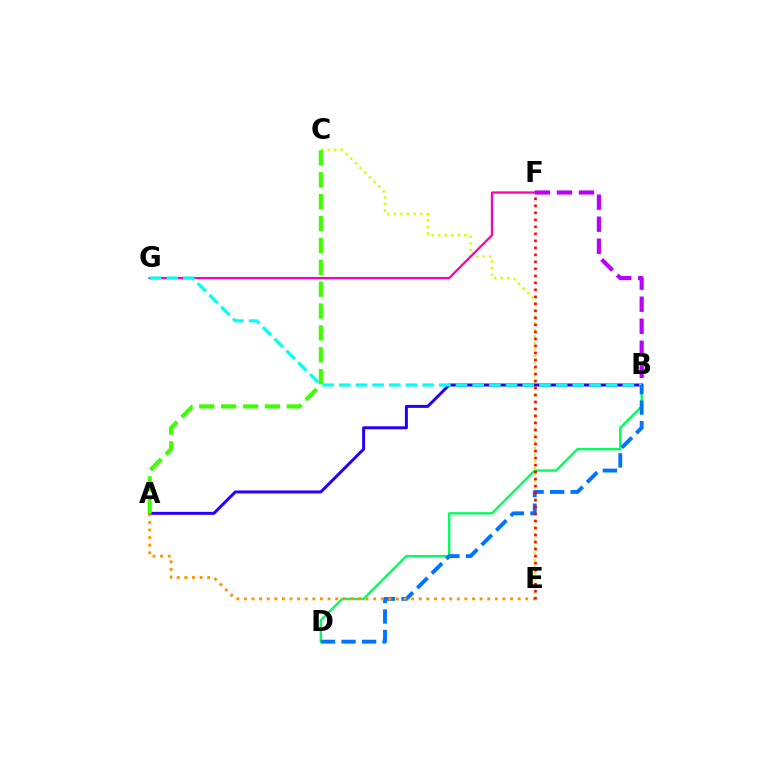{('C', 'E'): [{'color': '#d1ff00', 'line_style': 'dotted', 'thickness': 1.79}], ('F', 'G'): [{'color': '#ff00ac', 'line_style': 'solid', 'thickness': 1.62}], ('B', 'F'): [{'color': '#b900ff', 'line_style': 'dashed', 'thickness': 2.99}], ('B', 'D'): [{'color': '#00ff5c', 'line_style': 'solid', 'thickness': 1.72}, {'color': '#0074ff', 'line_style': 'dashed', 'thickness': 2.79}], ('A', 'B'): [{'color': '#2500ff', 'line_style': 'solid', 'thickness': 2.15}], ('B', 'G'): [{'color': '#00fff6', 'line_style': 'dashed', 'thickness': 2.27}], ('A', 'C'): [{'color': '#3dff00', 'line_style': 'dashed', 'thickness': 2.97}], ('A', 'E'): [{'color': '#ff9400', 'line_style': 'dotted', 'thickness': 2.07}], ('E', 'F'): [{'color': '#ff0000', 'line_style': 'dotted', 'thickness': 1.9}]}